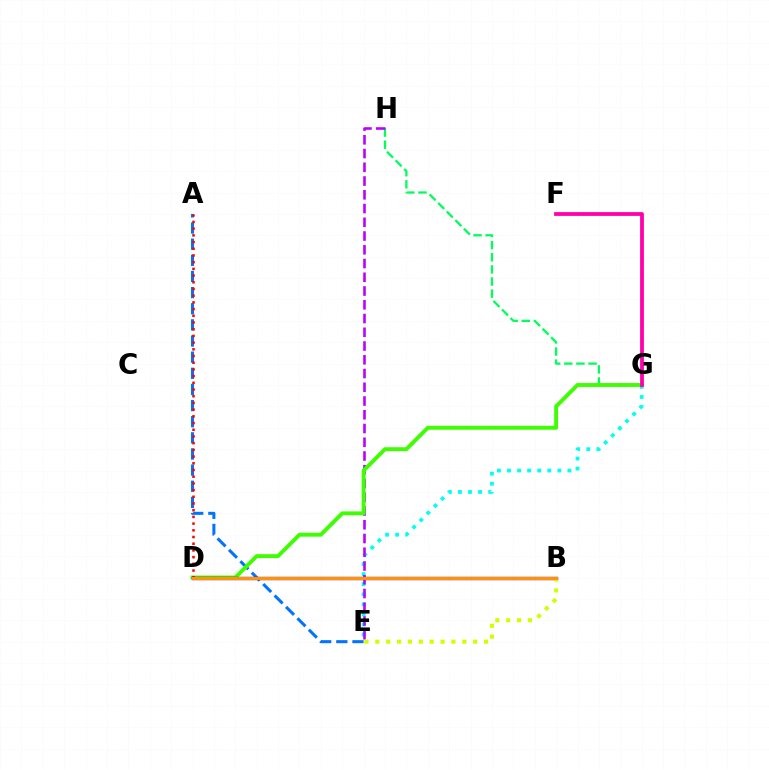{('G', 'H'): [{'color': '#00ff5c', 'line_style': 'dashed', 'thickness': 1.65}], ('E', 'G'): [{'color': '#00fff6', 'line_style': 'dotted', 'thickness': 2.73}], ('A', 'E'): [{'color': '#0074ff', 'line_style': 'dashed', 'thickness': 2.19}], ('E', 'H'): [{'color': '#b900ff', 'line_style': 'dashed', 'thickness': 1.87}], ('D', 'G'): [{'color': '#3dff00', 'line_style': 'solid', 'thickness': 2.79}], ('F', 'G'): [{'color': '#ff00ac', 'line_style': 'solid', 'thickness': 2.72}], ('A', 'D'): [{'color': '#ff0000', 'line_style': 'dotted', 'thickness': 1.82}], ('B', 'D'): [{'color': '#2500ff', 'line_style': 'solid', 'thickness': 2.41}, {'color': '#ff9400', 'line_style': 'solid', 'thickness': 2.22}], ('B', 'E'): [{'color': '#d1ff00', 'line_style': 'dotted', 'thickness': 2.95}]}